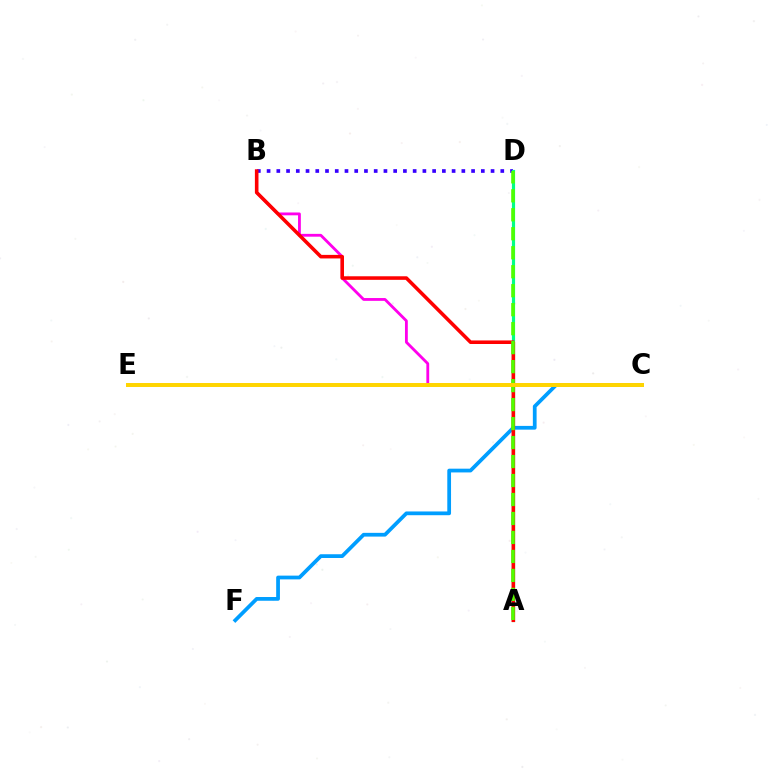{('C', 'F'): [{'color': '#009eff', 'line_style': 'solid', 'thickness': 2.7}], ('B', 'D'): [{'color': '#3700ff', 'line_style': 'dotted', 'thickness': 2.65}], ('B', 'C'): [{'color': '#ff00ed', 'line_style': 'solid', 'thickness': 2.03}], ('A', 'D'): [{'color': '#00ff86', 'line_style': 'solid', 'thickness': 2.28}, {'color': '#4fff00', 'line_style': 'dashed', 'thickness': 2.58}], ('A', 'B'): [{'color': '#ff0000', 'line_style': 'solid', 'thickness': 2.56}], ('C', 'E'): [{'color': '#ffd500', 'line_style': 'solid', 'thickness': 2.86}]}